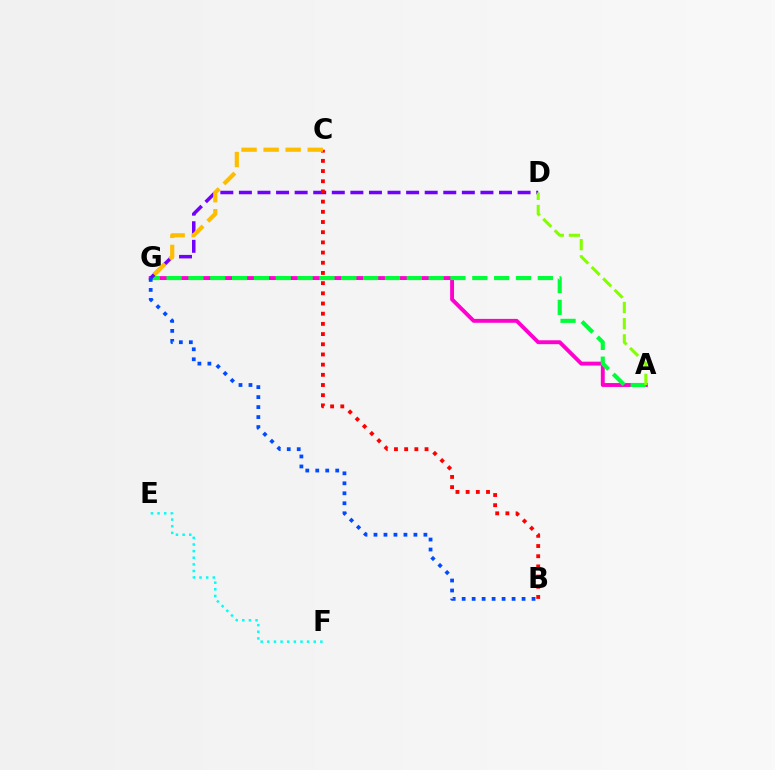{('E', 'F'): [{'color': '#00fff6', 'line_style': 'dotted', 'thickness': 1.8}], ('A', 'G'): [{'color': '#ff00cf', 'line_style': 'solid', 'thickness': 2.8}, {'color': '#00ff39', 'line_style': 'dashed', 'thickness': 2.97}], ('D', 'G'): [{'color': '#7200ff', 'line_style': 'dashed', 'thickness': 2.52}], ('B', 'C'): [{'color': '#ff0000', 'line_style': 'dotted', 'thickness': 2.77}], ('B', 'G'): [{'color': '#004bff', 'line_style': 'dotted', 'thickness': 2.71}], ('A', 'D'): [{'color': '#84ff00', 'line_style': 'dashed', 'thickness': 2.2}], ('C', 'G'): [{'color': '#ffbd00', 'line_style': 'dashed', 'thickness': 3.0}]}